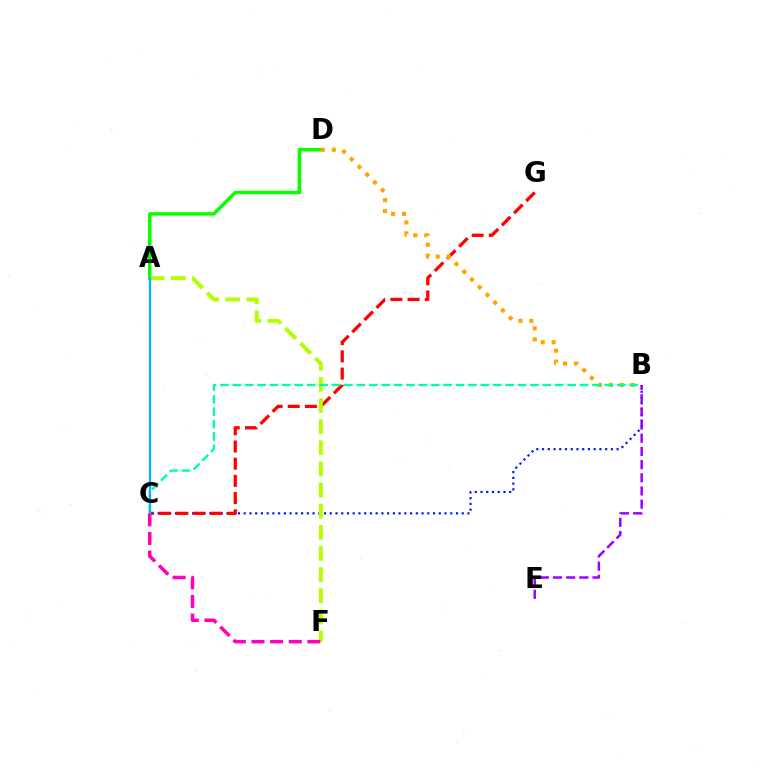{('B', 'C'): [{'color': '#0010ff', 'line_style': 'dotted', 'thickness': 1.56}, {'color': '#00ff9d', 'line_style': 'dashed', 'thickness': 1.68}], ('A', 'D'): [{'color': '#08ff00', 'line_style': 'solid', 'thickness': 2.51}], ('C', 'G'): [{'color': '#ff0000', 'line_style': 'dashed', 'thickness': 2.34}], ('B', 'D'): [{'color': '#ffa500', 'line_style': 'dotted', 'thickness': 2.97}], ('A', 'F'): [{'color': '#b3ff00', 'line_style': 'dashed', 'thickness': 2.87}], ('C', 'F'): [{'color': '#ff00bd', 'line_style': 'dashed', 'thickness': 2.53}], ('B', 'E'): [{'color': '#9b00ff', 'line_style': 'dashed', 'thickness': 1.79}], ('A', 'C'): [{'color': '#00b5ff', 'line_style': 'solid', 'thickness': 1.6}]}